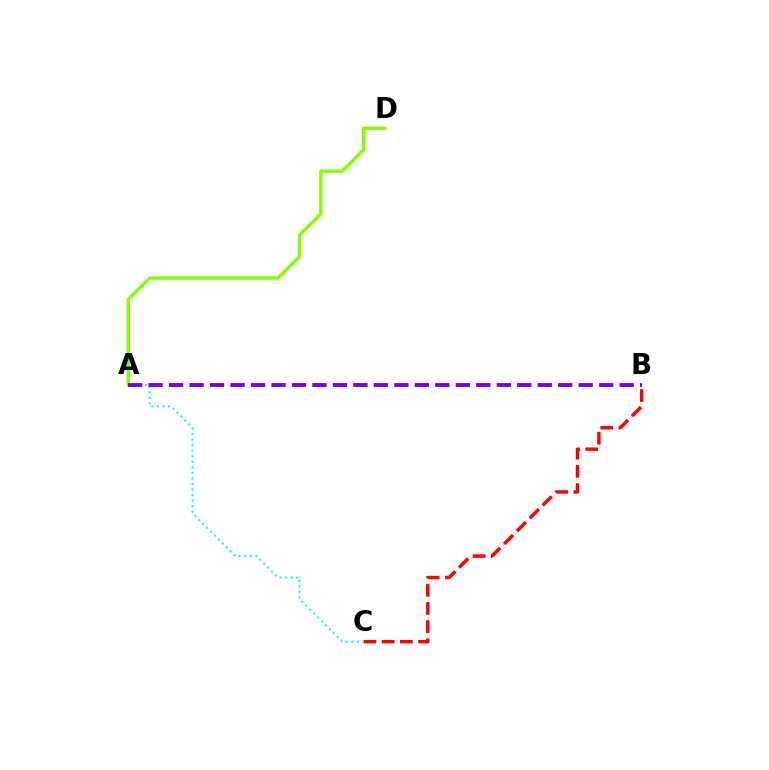{('B', 'C'): [{'color': '#ff0000', 'line_style': 'dashed', 'thickness': 2.47}], ('A', 'C'): [{'color': '#00fff6', 'line_style': 'dotted', 'thickness': 1.51}], ('A', 'D'): [{'color': '#84ff00', 'line_style': 'solid', 'thickness': 2.45}], ('A', 'B'): [{'color': '#7200ff', 'line_style': 'dashed', 'thickness': 2.78}]}